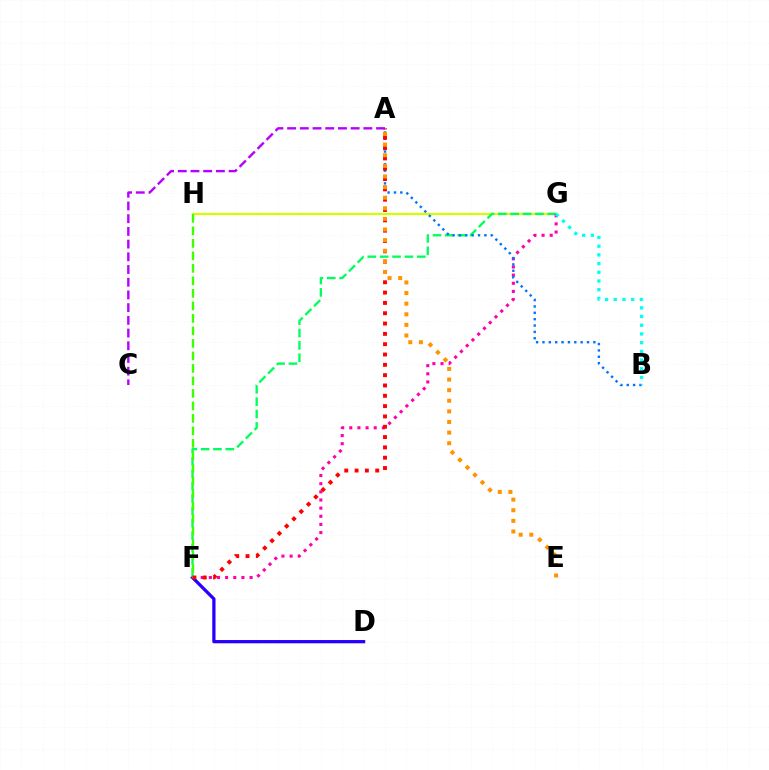{('G', 'H'): [{'color': '#d1ff00', 'line_style': 'solid', 'thickness': 1.59}], ('D', 'F'): [{'color': '#2500ff', 'line_style': 'solid', 'thickness': 2.34}], ('F', 'G'): [{'color': '#00ff5c', 'line_style': 'dashed', 'thickness': 1.68}, {'color': '#ff00ac', 'line_style': 'dotted', 'thickness': 2.21}], ('A', 'B'): [{'color': '#0074ff', 'line_style': 'dotted', 'thickness': 1.73}], ('F', 'H'): [{'color': '#3dff00', 'line_style': 'dashed', 'thickness': 1.7}], ('A', 'F'): [{'color': '#ff0000', 'line_style': 'dotted', 'thickness': 2.8}], ('A', 'E'): [{'color': '#ff9400', 'line_style': 'dotted', 'thickness': 2.88}], ('B', 'G'): [{'color': '#00fff6', 'line_style': 'dotted', 'thickness': 2.36}], ('A', 'C'): [{'color': '#b900ff', 'line_style': 'dashed', 'thickness': 1.73}]}